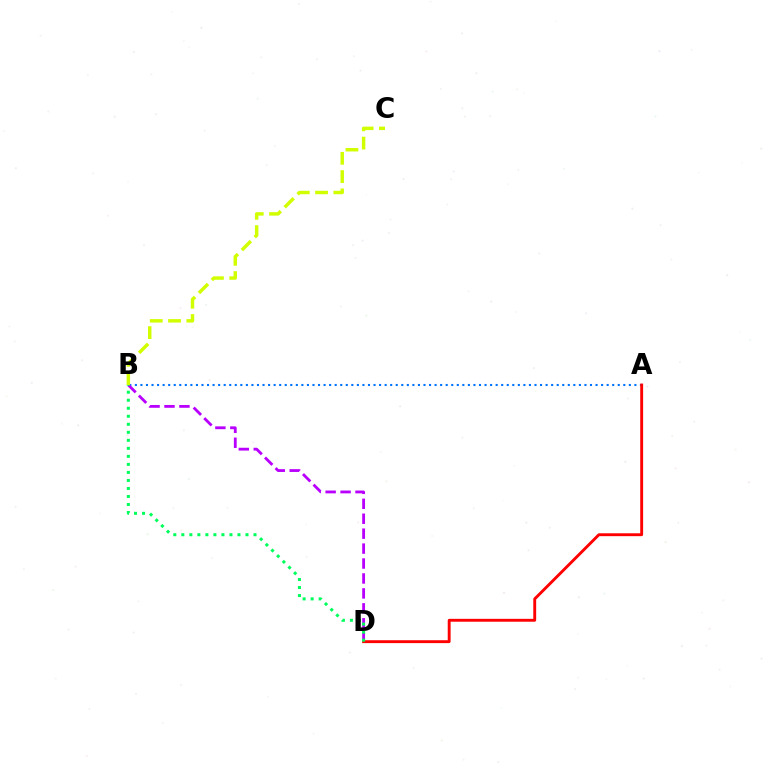{('A', 'B'): [{'color': '#0074ff', 'line_style': 'dotted', 'thickness': 1.51}], ('B', 'D'): [{'color': '#b900ff', 'line_style': 'dashed', 'thickness': 2.03}, {'color': '#00ff5c', 'line_style': 'dotted', 'thickness': 2.18}], ('A', 'D'): [{'color': '#ff0000', 'line_style': 'solid', 'thickness': 2.07}], ('B', 'C'): [{'color': '#d1ff00', 'line_style': 'dashed', 'thickness': 2.48}]}